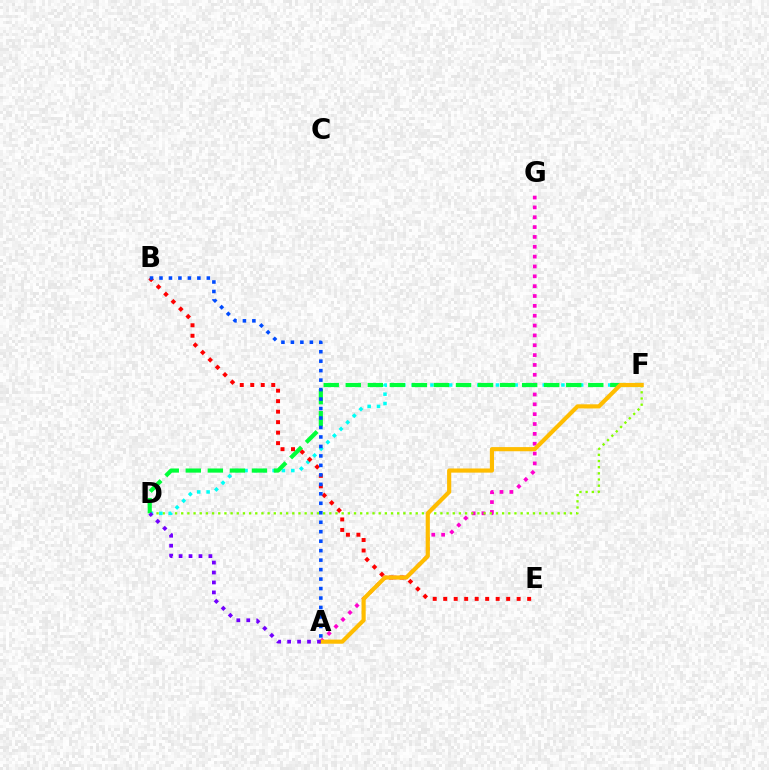{('A', 'G'): [{'color': '#ff00cf', 'line_style': 'dotted', 'thickness': 2.68}], ('D', 'F'): [{'color': '#84ff00', 'line_style': 'dotted', 'thickness': 1.68}, {'color': '#00fff6', 'line_style': 'dotted', 'thickness': 2.54}, {'color': '#00ff39', 'line_style': 'dashed', 'thickness': 2.99}], ('B', 'E'): [{'color': '#ff0000', 'line_style': 'dotted', 'thickness': 2.85}], ('A', 'B'): [{'color': '#004bff', 'line_style': 'dotted', 'thickness': 2.57}], ('A', 'F'): [{'color': '#ffbd00', 'line_style': 'solid', 'thickness': 2.99}], ('A', 'D'): [{'color': '#7200ff', 'line_style': 'dotted', 'thickness': 2.7}]}